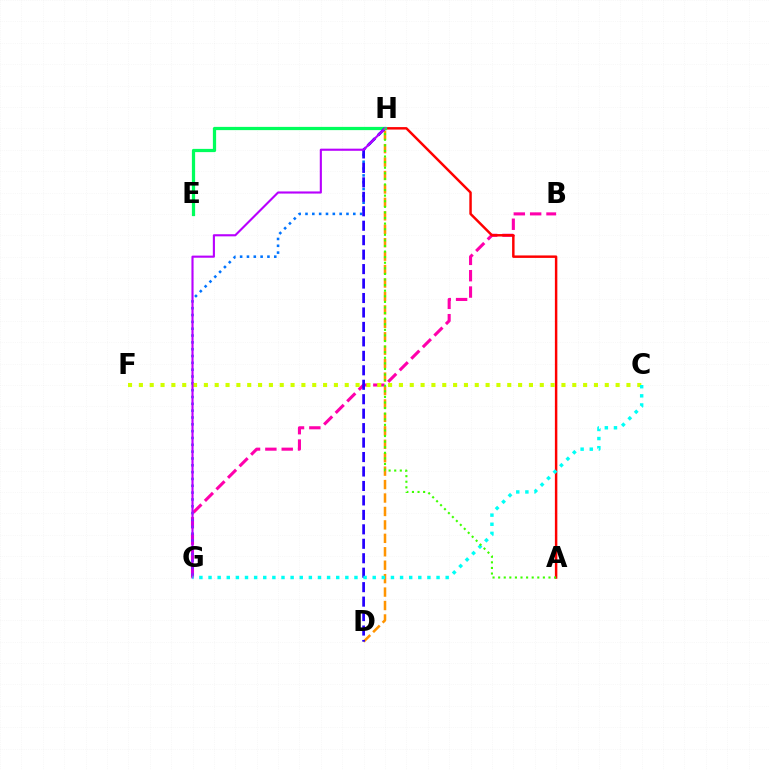{('B', 'G'): [{'color': '#ff00ac', 'line_style': 'dashed', 'thickness': 2.22}], ('G', 'H'): [{'color': '#0074ff', 'line_style': 'dotted', 'thickness': 1.86}, {'color': '#b900ff', 'line_style': 'solid', 'thickness': 1.53}], ('A', 'H'): [{'color': '#ff0000', 'line_style': 'solid', 'thickness': 1.78}, {'color': '#3dff00', 'line_style': 'dotted', 'thickness': 1.52}], ('D', 'H'): [{'color': '#ff9400', 'line_style': 'dashed', 'thickness': 1.83}, {'color': '#2500ff', 'line_style': 'dashed', 'thickness': 1.96}], ('E', 'H'): [{'color': '#00ff5c', 'line_style': 'solid', 'thickness': 2.33}], ('C', 'F'): [{'color': '#d1ff00', 'line_style': 'dotted', 'thickness': 2.94}], ('C', 'G'): [{'color': '#00fff6', 'line_style': 'dotted', 'thickness': 2.48}]}